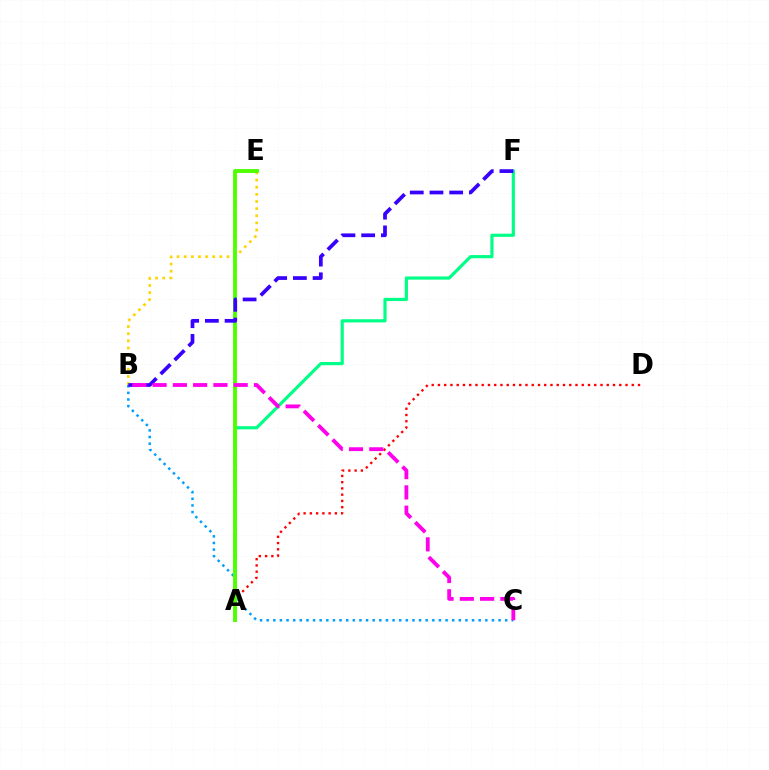{('B', 'E'): [{'color': '#ffd500', 'line_style': 'dotted', 'thickness': 1.94}], ('B', 'C'): [{'color': '#009eff', 'line_style': 'dotted', 'thickness': 1.8}, {'color': '#ff00ed', 'line_style': 'dashed', 'thickness': 2.75}], ('A', 'D'): [{'color': '#ff0000', 'line_style': 'dotted', 'thickness': 1.7}], ('A', 'F'): [{'color': '#00ff86', 'line_style': 'solid', 'thickness': 2.29}], ('A', 'E'): [{'color': '#4fff00', 'line_style': 'solid', 'thickness': 2.79}], ('B', 'F'): [{'color': '#3700ff', 'line_style': 'dashed', 'thickness': 2.68}]}